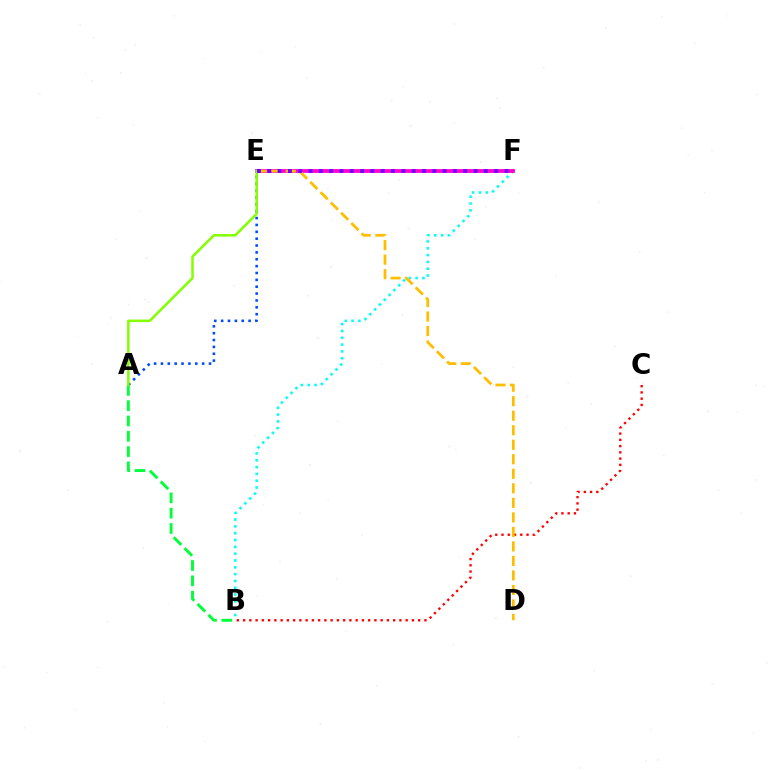{('B', 'F'): [{'color': '#00fff6', 'line_style': 'dotted', 'thickness': 1.85}], ('A', 'B'): [{'color': '#00ff39', 'line_style': 'dashed', 'thickness': 2.08}], ('E', 'F'): [{'color': '#ff00cf', 'line_style': 'solid', 'thickness': 2.74}, {'color': '#7200ff', 'line_style': 'dotted', 'thickness': 2.8}], ('B', 'C'): [{'color': '#ff0000', 'line_style': 'dotted', 'thickness': 1.7}], ('D', 'E'): [{'color': '#ffbd00', 'line_style': 'dashed', 'thickness': 1.97}], ('A', 'E'): [{'color': '#004bff', 'line_style': 'dotted', 'thickness': 1.86}, {'color': '#84ff00', 'line_style': 'solid', 'thickness': 1.82}]}